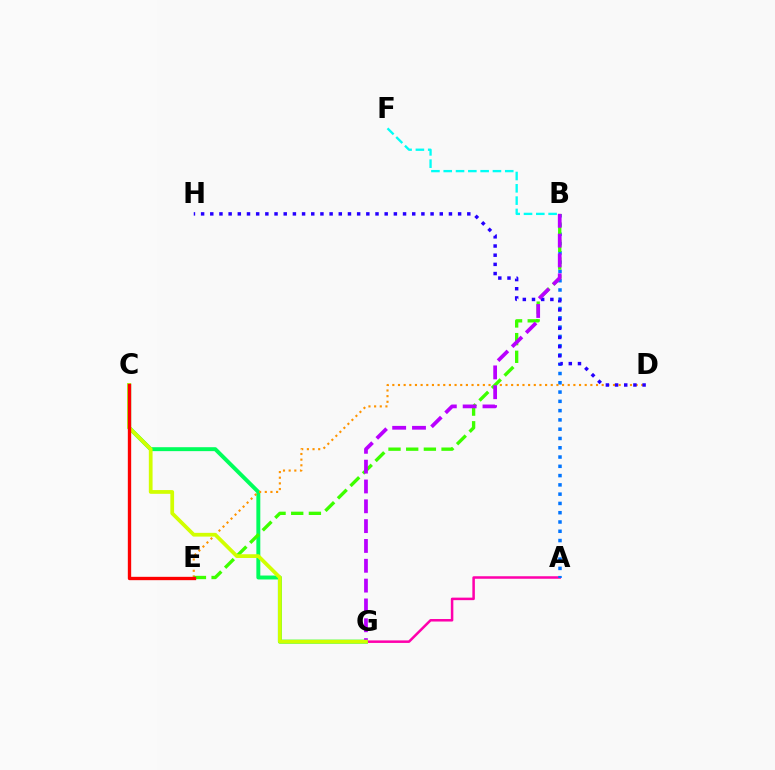{('A', 'G'): [{'color': '#ff00ac', 'line_style': 'solid', 'thickness': 1.81}], ('C', 'G'): [{'color': '#00ff5c', 'line_style': 'solid', 'thickness': 2.83}, {'color': '#d1ff00', 'line_style': 'solid', 'thickness': 2.69}], ('A', 'B'): [{'color': '#0074ff', 'line_style': 'dotted', 'thickness': 2.52}], ('D', 'E'): [{'color': '#ff9400', 'line_style': 'dotted', 'thickness': 1.54}], ('B', 'E'): [{'color': '#3dff00', 'line_style': 'dashed', 'thickness': 2.4}], ('D', 'H'): [{'color': '#2500ff', 'line_style': 'dotted', 'thickness': 2.49}], ('B', 'G'): [{'color': '#b900ff', 'line_style': 'dashed', 'thickness': 2.69}], ('C', 'E'): [{'color': '#ff0000', 'line_style': 'solid', 'thickness': 2.41}], ('B', 'F'): [{'color': '#00fff6', 'line_style': 'dashed', 'thickness': 1.67}]}